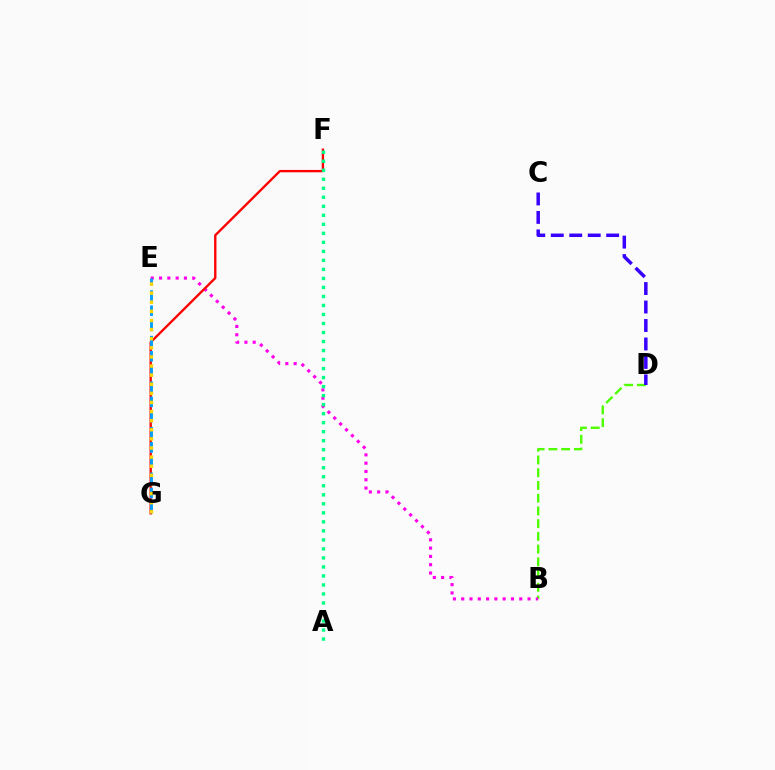{('B', 'D'): [{'color': '#4fff00', 'line_style': 'dashed', 'thickness': 1.73}], ('B', 'E'): [{'color': '#ff00ed', 'line_style': 'dotted', 'thickness': 2.25}], ('F', 'G'): [{'color': '#ff0000', 'line_style': 'solid', 'thickness': 1.69}], ('C', 'D'): [{'color': '#3700ff', 'line_style': 'dashed', 'thickness': 2.51}], ('E', 'G'): [{'color': '#009eff', 'line_style': 'dashed', 'thickness': 2.06}, {'color': '#ffd500', 'line_style': 'dotted', 'thickness': 2.48}], ('A', 'F'): [{'color': '#00ff86', 'line_style': 'dotted', 'thickness': 2.45}]}